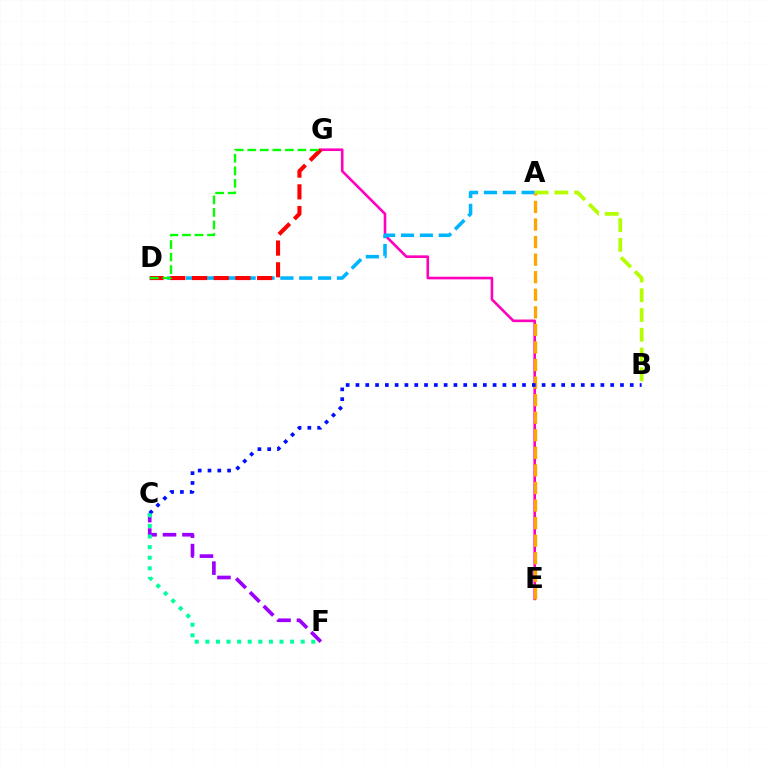{('C', 'F'): [{'color': '#9b00ff', 'line_style': 'dashed', 'thickness': 2.64}, {'color': '#00ff9d', 'line_style': 'dotted', 'thickness': 2.88}], ('E', 'G'): [{'color': '#ff00bd', 'line_style': 'solid', 'thickness': 1.89}], ('A', 'D'): [{'color': '#00b5ff', 'line_style': 'dashed', 'thickness': 2.56}], ('D', 'G'): [{'color': '#ff0000', 'line_style': 'dashed', 'thickness': 2.95}, {'color': '#08ff00', 'line_style': 'dashed', 'thickness': 1.7}], ('A', 'B'): [{'color': '#b3ff00', 'line_style': 'dashed', 'thickness': 2.68}], ('A', 'E'): [{'color': '#ffa500', 'line_style': 'dashed', 'thickness': 2.39}], ('B', 'C'): [{'color': '#0010ff', 'line_style': 'dotted', 'thickness': 2.66}]}